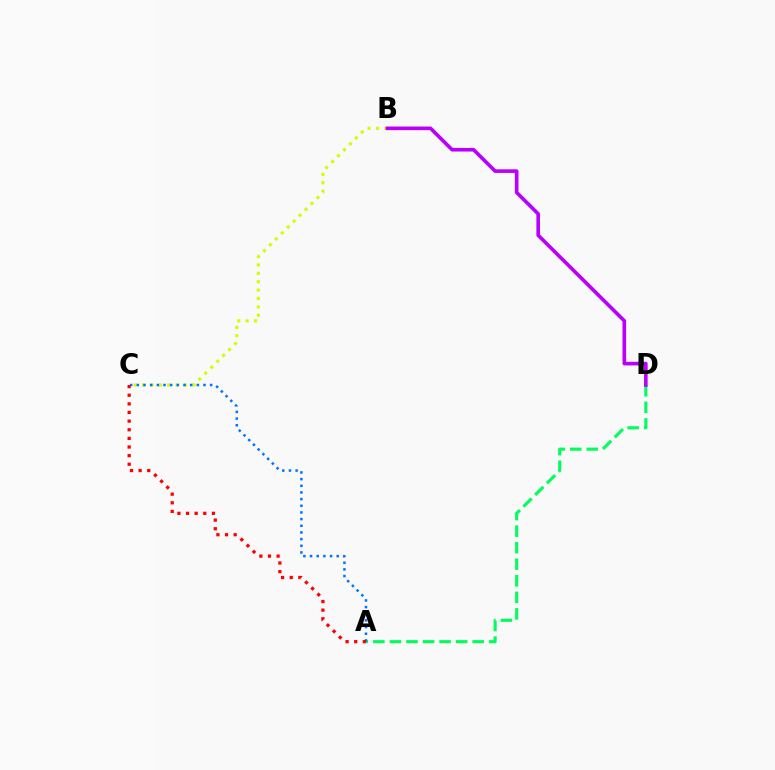{('B', 'C'): [{'color': '#d1ff00', 'line_style': 'dotted', 'thickness': 2.28}], ('A', 'D'): [{'color': '#00ff5c', 'line_style': 'dashed', 'thickness': 2.25}], ('A', 'C'): [{'color': '#0074ff', 'line_style': 'dotted', 'thickness': 1.81}, {'color': '#ff0000', 'line_style': 'dotted', 'thickness': 2.34}], ('B', 'D'): [{'color': '#b900ff', 'line_style': 'solid', 'thickness': 2.61}]}